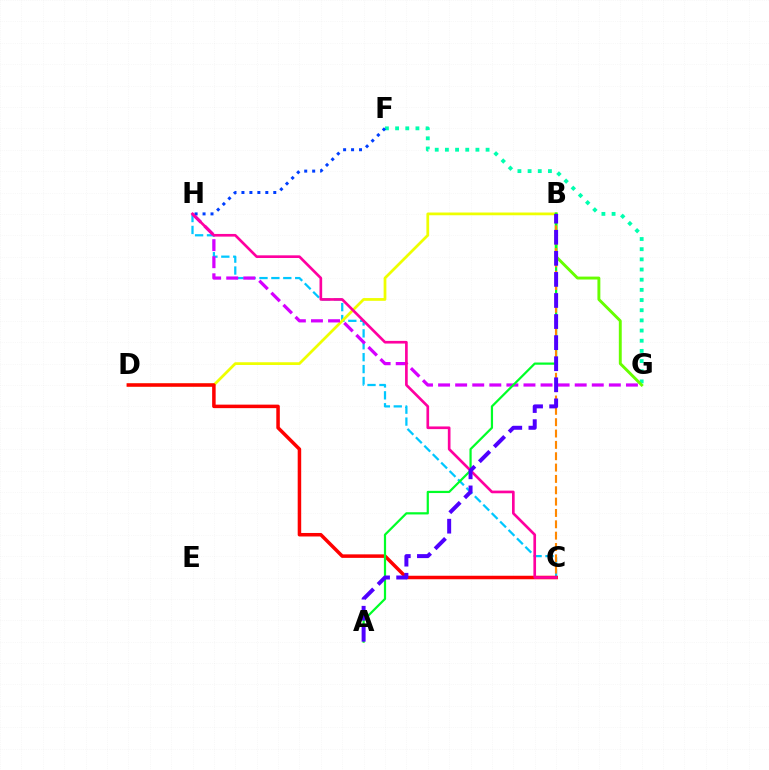{('C', 'H'): [{'color': '#00c7ff', 'line_style': 'dashed', 'thickness': 1.62}, {'color': '#ff00a0', 'line_style': 'solid', 'thickness': 1.92}], ('B', 'D'): [{'color': '#eeff00', 'line_style': 'solid', 'thickness': 1.98}], ('F', 'G'): [{'color': '#00ffaf', 'line_style': 'dotted', 'thickness': 2.76}], ('C', 'D'): [{'color': '#ff0000', 'line_style': 'solid', 'thickness': 2.53}], ('G', 'H'): [{'color': '#d600ff', 'line_style': 'dashed', 'thickness': 2.32}], ('F', 'H'): [{'color': '#003fff', 'line_style': 'dotted', 'thickness': 2.16}], ('B', 'G'): [{'color': '#66ff00', 'line_style': 'solid', 'thickness': 2.1}], ('A', 'B'): [{'color': '#00ff27', 'line_style': 'solid', 'thickness': 1.59}, {'color': '#4f00ff', 'line_style': 'dashed', 'thickness': 2.86}], ('B', 'C'): [{'color': '#ff8800', 'line_style': 'dashed', 'thickness': 1.54}]}